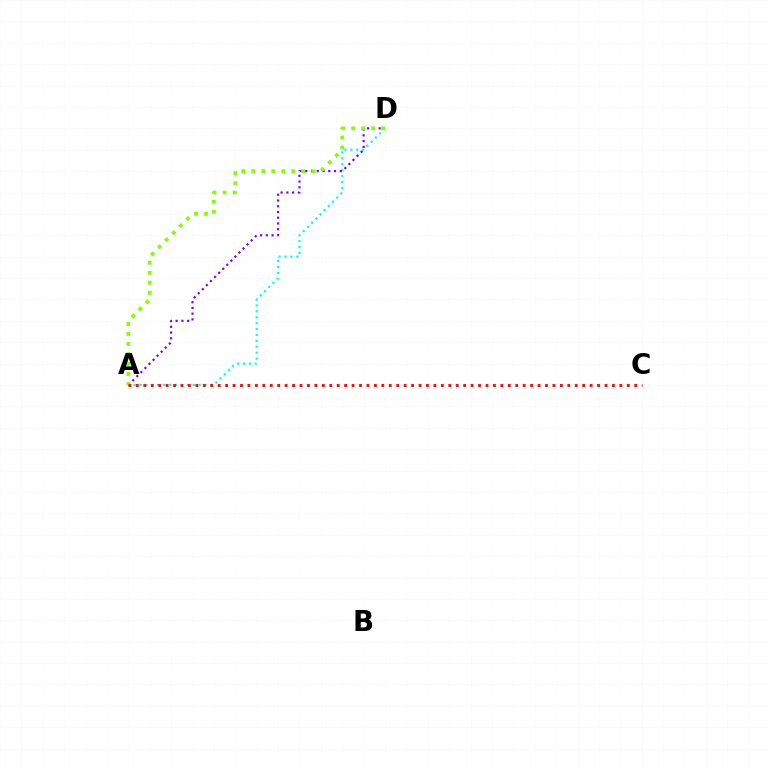{('A', 'D'): [{'color': '#00fff6', 'line_style': 'dotted', 'thickness': 1.61}, {'color': '#7200ff', 'line_style': 'dotted', 'thickness': 1.56}, {'color': '#84ff00', 'line_style': 'dotted', 'thickness': 2.72}], ('A', 'C'): [{'color': '#ff0000', 'line_style': 'dotted', 'thickness': 2.02}]}